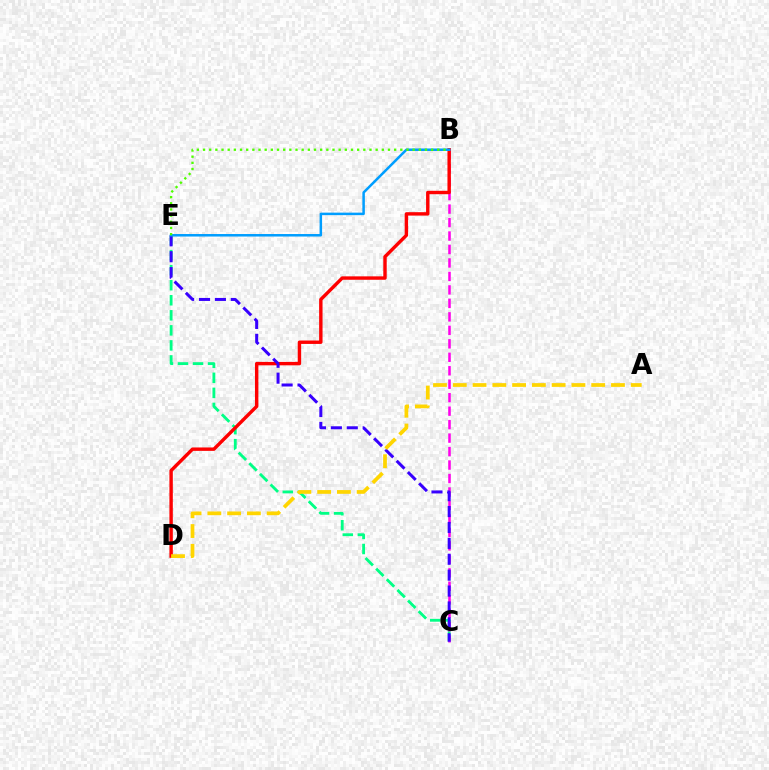{('C', 'E'): [{'color': '#00ff86', 'line_style': 'dashed', 'thickness': 2.04}, {'color': '#3700ff', 'line_style': 'dashed', 'thickness': 2.16}], ('B', 'C'): [{'color': '#ff00ed', 'line_style': 'dashed', 'thickness': 1.83}], ('B', 'D'): [{'color': '#ff0000', 'line_style': 'solid', 'thickness': 2.46}], ('B', 'E'): [{'color': '#009eff', 'line_style': 'solid', 'thickness': 1.81}, {'color': '#4fff00', 'line_style': 'dotted', 'thickness': 1.67}], ('A', 'D'): [{'color': '#ffd500', 'line_style': 'dashed', 'thickness': 2.69}]}